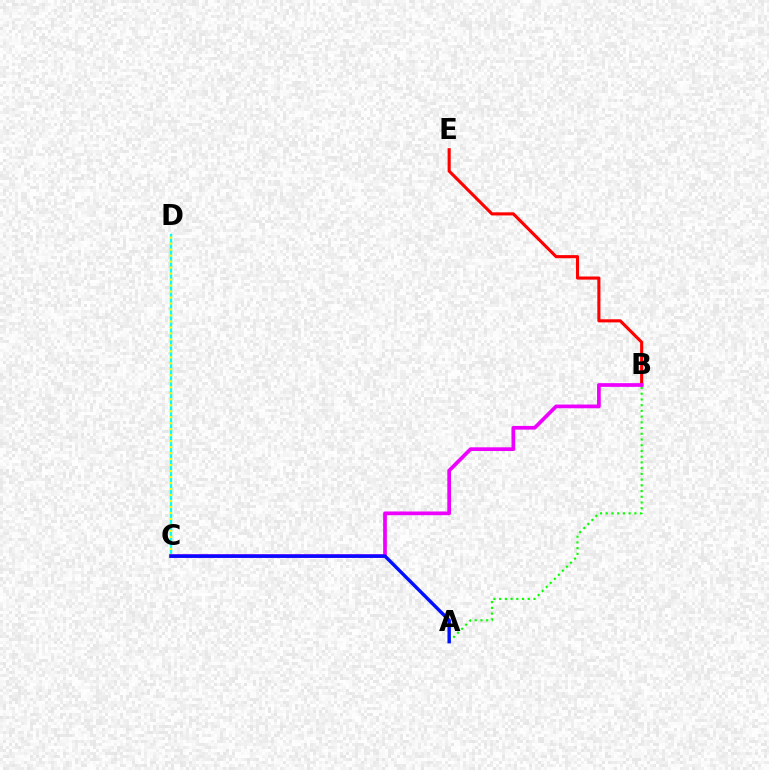{('C', 'D'): [{'color': '#00fff6', 'line_style': 'solid', 'thickness': 1.7}, {'color': '#fcf500', 'line_style': 'dotted', 'thickness': 1.63}], ('B', 'E'): [{'color': '#ff0000', 'line_style': 'solid', 'thickness': 2.24}], ('A', 'B'): [{'color': '#08ff00', 'line_style': 'dotted', 'thickness': 1.56}], ('B', 'C'): [{'color': '#ee00ff', 'line_style': 'solid', 'thickness': 2.67}], ('A', 'C'): [{'color': '#0010ff', 'line_style': 'solid', 'thickness': 2.45}]}